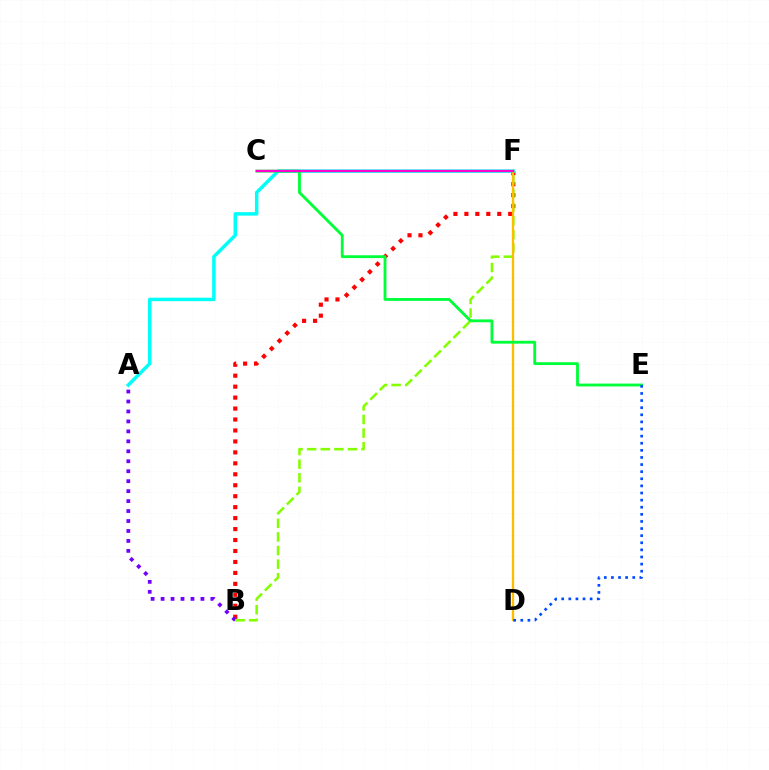{('B', 'F'): [{'color': '#ff0000', 'line_style': 'dotted', 'thickness': 2.98}, {'color': '#84ff00', 'line_style': 'dashed', 'thickness': 1.85}], ('A', 'B'): [{'color': '#7200ff', 'line_style': 'dotted', 'thickness': 2.71}], ('A', 'F'): [{'color': '#00fff6', 'line_style': 'solid', 'thickness': 2.5}], ('D', 'F'): [{'color': '#ffbd00', 'line_style': 'solid', 'thickness': 1.67}], ('C', 'E'): [{'color': '#00ff39', 'line_style': 'solid', 'thickness': 2.04}], ('D', 'E'): [{'color': '#004bff', 'line_style': 'dotted', 'thickness': 1.93}], ('C', 'F'): [{'color': '#ff00cf', 'line_style': 'solid', 'thickness': 1.64}]}